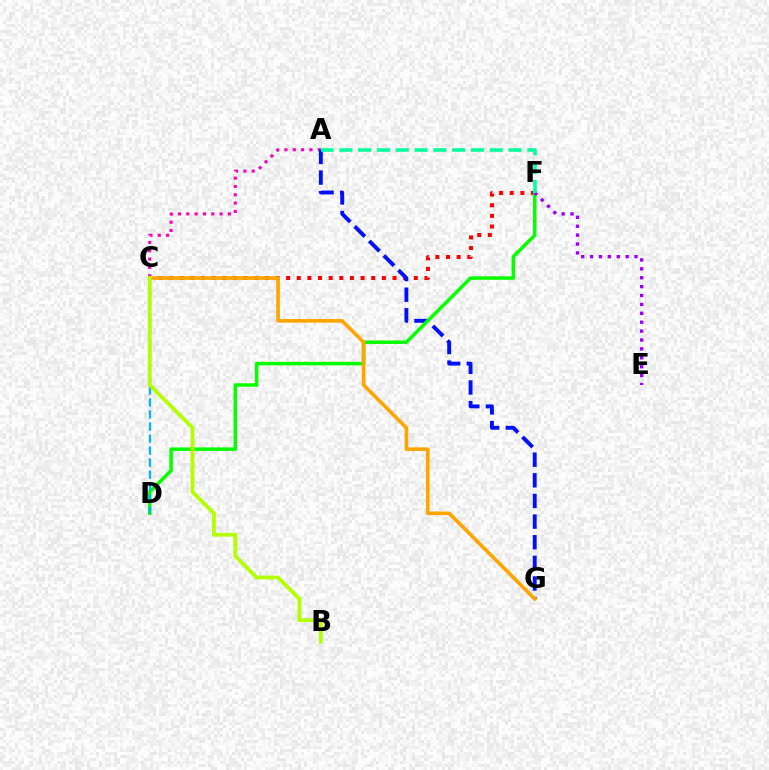{('A', 'C'): [{'color': '#ff00bd', 'line_style': 'dotted', 'thickness': 2.26}], ('C', 'F'): [{'color': '#ff0000', 'line_style': 'dotted', 'thickness': 2.89}], ('A', 'G'): [{'color': '#0010ff', 'line_style': 'dashed', 'thickness': 2.8}], ('D', 'F'): [{'color': '#08ff00', 'line_style': 'solid', 'thickness': 2.53}], ('C', 'D'): [{'color': '#00b5ff', 'line_style': 'dashed', 'thickness': 1.63}], ('C', 'G'): [{'color': '#ffa500', 'line_style': 'solid', 'thickness': 2.6}], ('E', 'F'): [{'color': '#9b00ff', 'line_style': 'dotted', 'thickness': 2.42}], ('A', 'F'): [{'color': '#00ff9d', 'line_style': 'dashed', 'thickness': 2.55}], ('B', 'C'): [{'color': '#b3ff00', 'line_style': 'solid', 'thickness': 2.72}]}